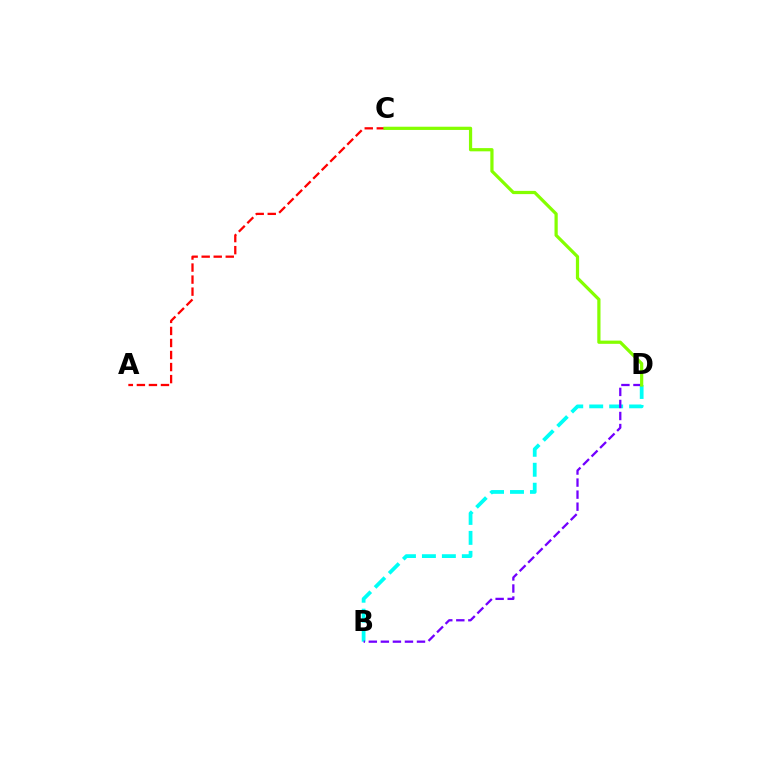{('B', 'D'): [{'color': '#00fff6', 'line_style': 'dashed', 'thickness': 2.71}, {'color': '#7200ff', 'line_style': 'dashed', 'thickness': 1.64}], ('A', 'C'): [{'color': '#ff0000', 'line_style': 'dashed', 'thickness': 1.64}], ('C', 'D'): [{'color': '#84ff00', 'line_style': 'solid', 'thickness': 2.32}]}